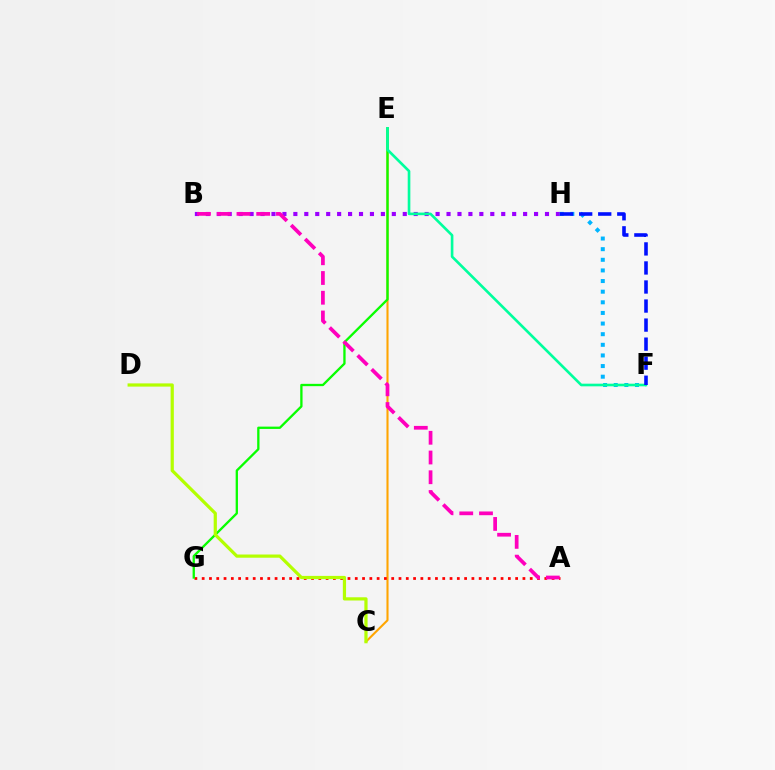{('C', 'E'): [{'color': '#ffa500', 'line_style': 'solid', 'thickness': 1.51}], ('B', 'H'): [{'color': '#9b00ff', 'line_style': 'dotted', 'thickness': 2.97}], ('A', 'G'): [{'color': '#ff0000', 'line_style': 'dotted', 'thickness': 1.98}], ('E', 'G'): [{'color': '#08ff00', 'line_style': 'solid', 'thickness': 1.66}], ('F', 'H'): [{'color': '#00b5ff', 'line_style': 'dotted', 'thickness': 2.89}, {'color': '#0010ff', 'line_style': 'dashed', 'thickness': 2.59}], ('C', 'D'): [{'color': '#b3ff00', 'line_style': 'solid', 'thickness': 2.31}], ('E', 'F'): [{'color': '#00ff9d', 'line_style': 'solid', 'thickness': 1.9}], ('A', 'B'): [{'color': '#ff00bd', 'line_style': 'dashed', 'thickness': 2.68}]}